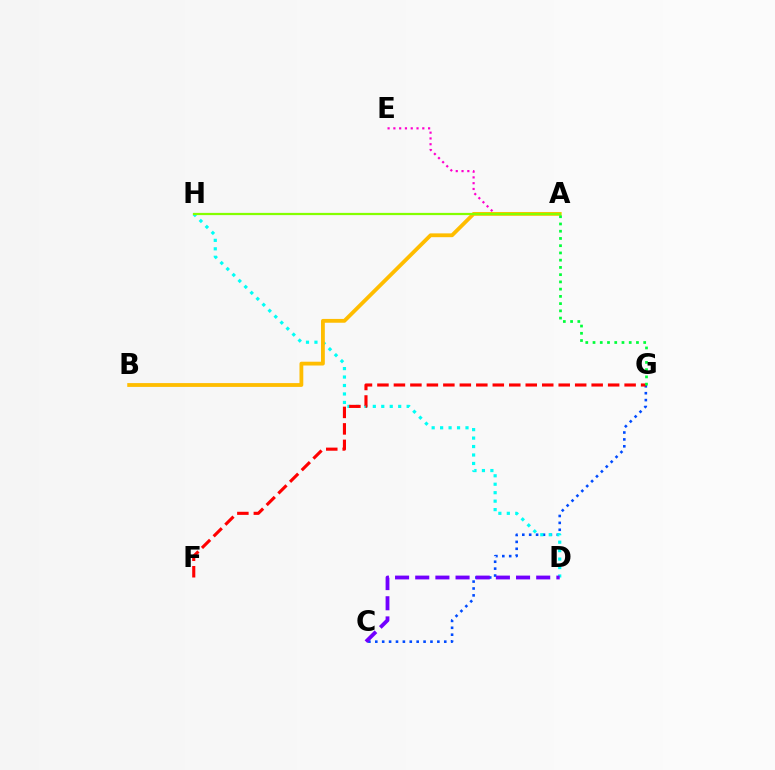{('C', 'G'): [{'color': '#004bff', 'line_style': 'dotted', 'thickness': 1.87}], ('A', 'E'): [{'color': '#ff00cf', 'line_style': 'dotted', 'thickness': 1.57}], ('D', 'H'): [{'color': '#00fff6', 'line_style': 'dotted', 'thickness': 2.3}], ('A', 'B'): [{'color': '#ffbd00', 'line_style': 'solid', 'thickness': 2.74}], ('F', 'G'): [{'color': '#ff0000', 'line_style': 'dashed', 'thickness': 2.24}], ('A', 'H'): [{'color': '#84ff00', 'line_style': 'solid', 'thickness': 1.6}], ('C', 'D'): [{'color': '#7200ff', 'line_style': 'dashed', 'thickness': 2.74}], ('A', 'G'): [{'color': '#00ff39', 'line_style': 'dotted', 'thickness': 1.97}]}